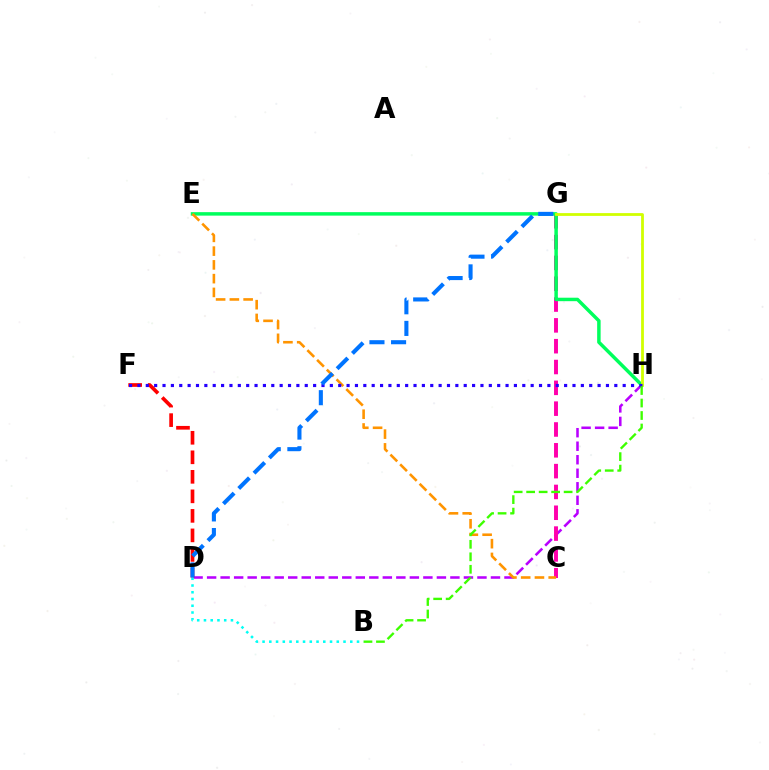{('D', 'H'): [{'color': '#b900ff', 'line_style': 'dashed', 'thickness': 1.84}], ('C', 'G'): [{'color': '#ff00ac', 'line_style': 'dashed', 'thickness': 2.83}], ('E', 'H'): [{'color': '#00ff5c', 'line_style': 'solid', 'thickness': 2.5}], ('C', 'E'): [{'color': '#ff9400', 'line_style': 'dashed', 'thickness': 1.87}], ('D', 'F'): [{'color': '#ff0000', 'line_style': 'dashed', 'thickness': 2.65}], ('G', 'H'): [{'color': '#d1ff00', 'line_style': 'solid', 'thickness': 2.01}], ('B', 'D'): [{'color': '#00fff6', 'line_style': 'dotted', 'thickness': 1.83}], ('F', 'H'): [{'color': '#2500ff', 'line_style': 'dotted', 'thickness': 2.27}], ('B', 'H'): [{'color': '#3dff00', 'line_style': 'dashed', 'thickness': 1.7}], ('D', 'G'): [{'color': '#0074ff', 'line_style': 'dashed', 'thickness': 2.94}]}